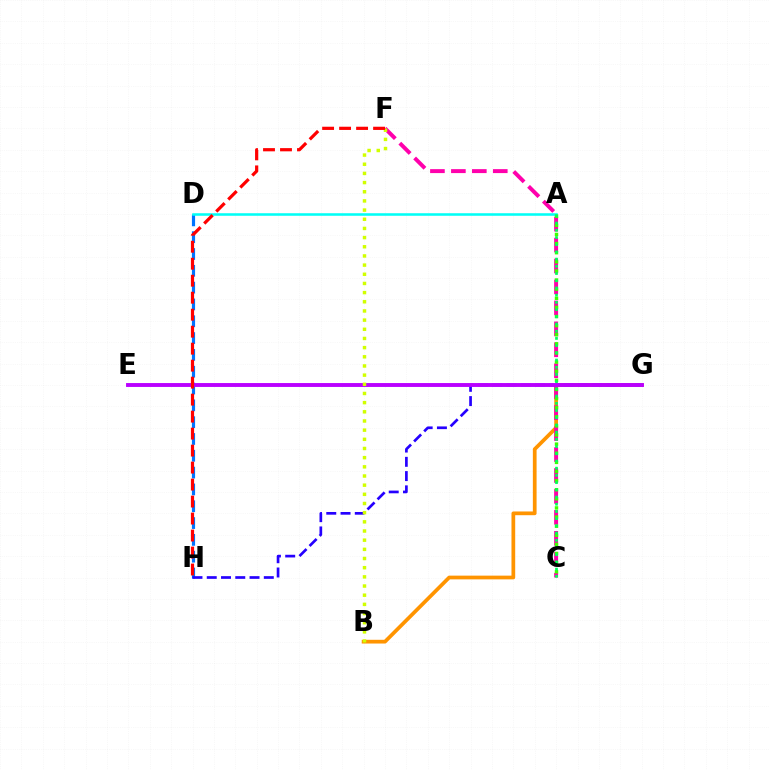{('D', 'H'): [{'color': '#0074ff', 'line_style': 'dashed', 'thickness': 2.28}], ('A', 'D'): [{'color': '#00fff6', 'line_style': 'solid', 'thickness': 1.83}], ('B', 'G'): [{'color': '#ff9400', 'line_style': 'solid', 'thickness': 2.69}], ('C', 'F'): [{'color': '#ff00ac', 'line_style': 'dashed', 'thickness': 2.85}], ('A', 'C'): [{'color': '#3dff00', 'line_style': 'dotted', 'thickness': 2.48}, {'color': '#00ff5c', 'line_style': 'dotted', 'thickness': 1.96}], ('G', 'H'): [{'color': '#2500ff', 'line_style': 'dashed', 'thickness': 1.94}], ('E', 'G'): [{'color': '#b900ff', 'line_style': 'solid', 'thickness': 2.8}], ('B', 'F'): [{'color': '#d1ff00', 'line_style': 'dotted', 'thickness': 2.49}], ('F', 'H'): [{'color': '#ff0000', 'line_style': 'dashed', 'thickness': 2.31}]}